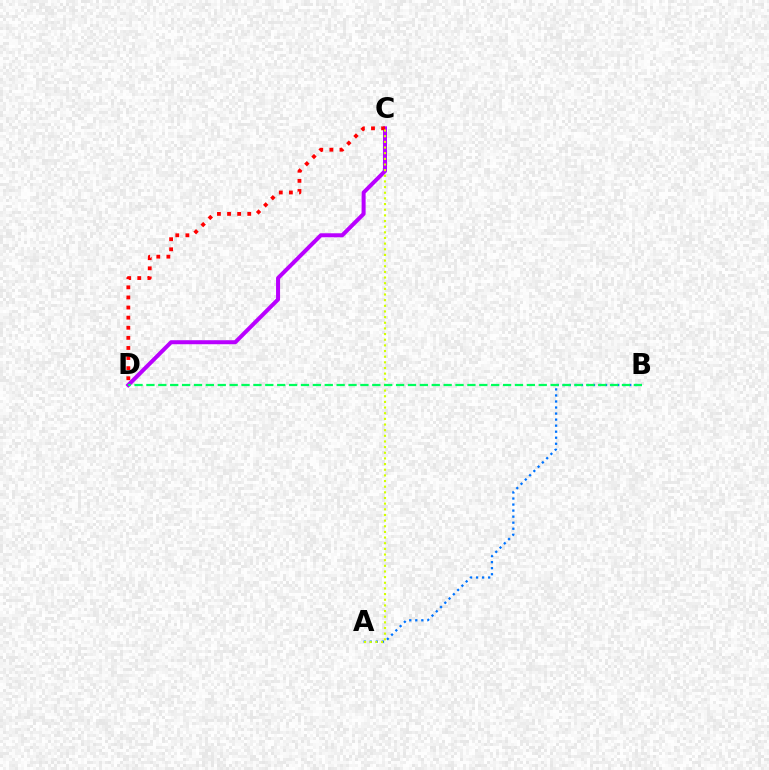{('C', 'D'): [{'color': '#b900ff', 'line_style': 'solid', 'thickness': 2.89}, {'color': '#ff0000', 'line_style': 'dotted', 'thickness': 2.74}], ('A', 'B'): [{'color': '#0074ff', 'line_style': 'dotted', 'thickness': 1.64}], ('A', 'C'): [{'color': '#d1ff00', 'line_style': 'dotted', 'thickness': 1.54}], ('B', 'D'): [{'color': '#00ff5c', 'line_style': 'dashed', 'thickness': 1.62}]}